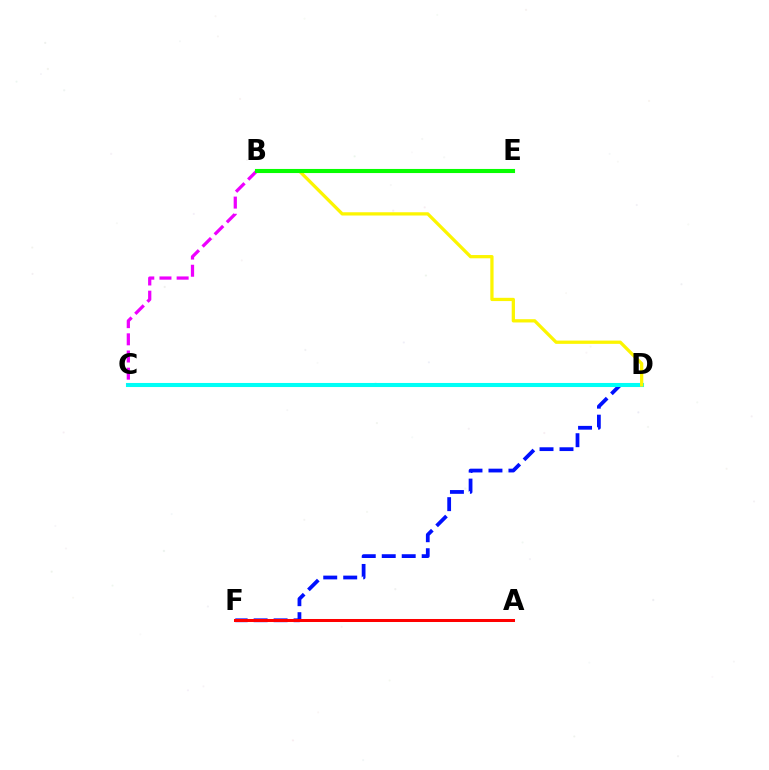{('D', 'F'): [{'color': '#0010ff', 'line_style': 'dashed', 'thickness': 2.71}], ('C', 'D'): [{'color': '#00fff6', 'line_style': 'solid', 'thickness': 2.93}], ('A', 'F'): [{'color': '#ff0000', 'line_style': 'solid', 'thickness': 2.17}], ('B', 'C'): [{'color': '#ee00ff', 'line_style': 'dashed', 'thickness': 2.33}], ('B', 'D'): [{'color': '#fcf500', 'line_style': 'solid', 'thickness': 2.35}], ('B', 'E'): [{'color': '#08ff00', 'line_style': 'solid', 'thickness': 2.95}]}